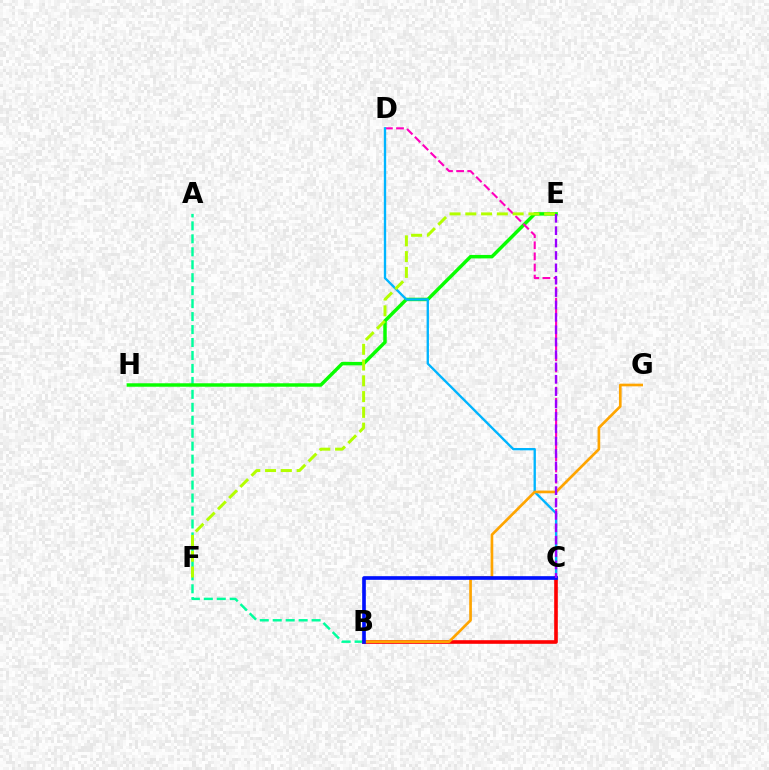{('A', 'B'): [{'color': '#00ff9d', 'line_style': 'dashed', 'thickness': 1.76}], ('E', 'H'): [{'color': '#08ff00', 'line_style': 'solid', 'thickness': 2.49}], ('B', 'C'): [{'color': '#ff0000', 'line_style': 'solid', 'thickness': 2.61}, {'color': '#0010ff', 'line_style': 'solid', 'thickness': 2.63}], ('C', 'D'): [{'color': '#ff00bd', 'line_style': 'dashed', 'thickness': 1.51}, {'color': '#00b5ff', 'line_style': 'solid', 'thickness': 1.69}], ('E', 'F'): [{'color': '#b3ff00', 'line_style': 'dashed', 'thickness': 2.14}], ('B', 'G'): [{'color': '#ffa500', 'line_style': 'solid', 'thickness': 1.93}], ('C', 'E'): [{'color': '#9b00ff', 'line_style': 'dashed', 'thickness': 1.68}]}